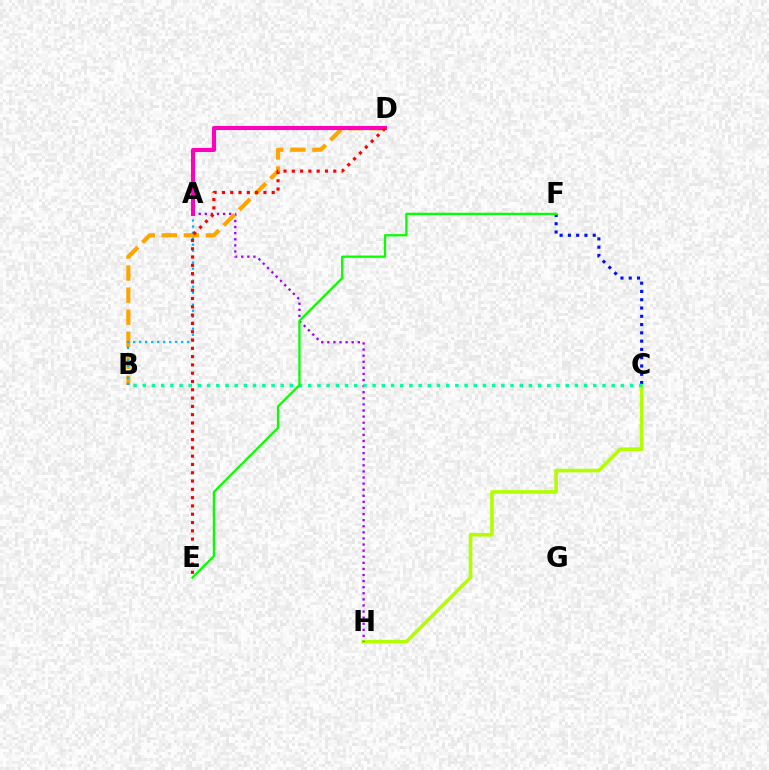{('C', 'H'): [{'color': '#b3ff00', 'line_style': 'solid', 'thickness': 2.62}], ('A', 'H'): [{'color': '#9b00ff', 'line_style': 'dotted', 'thickness': 1.66}], ('B', 'D'): [{'color': '#ffa500', 'line_style': 'dashed', 'thickness': 3.0}], ('A', 'B'): [{'color': '#00b5ff', 'line_style': 'dotted', 'thickness': 1.63}], ('A', 'D'): [{'color': '#ff00bd', 'line_style': 'solid', 'thickness': 2.94}], ('C', 'F'): [{'color': '#0010ff', 'line_style': 'dotted', 'thickness': 2.25}], ('B', 'C'): [{'color': '#00ff9d', 'line_style': 'dotted', 'thickness': 2.5}], ('D', 'E'): [{'color': '#ff0000', 'line_style': 'dotted', 'thickness': 2.25}], ('E', 'F'): [{'color': '#08ff00', 'line_style': 'solid', 'thickness': 1.64}]}